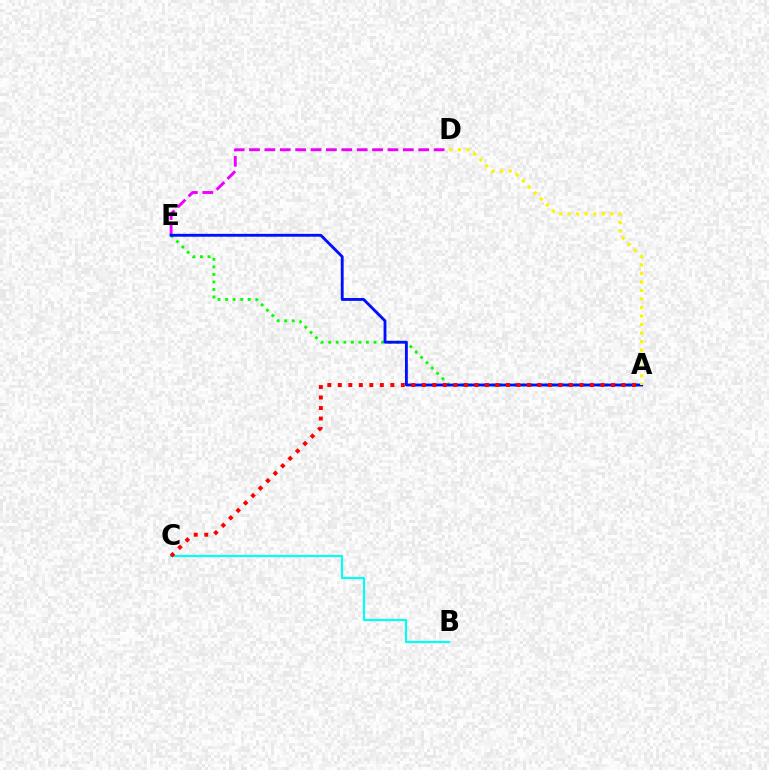{('B', 'C'): [{'color': '#00fff6', 'line_style': 'solid', 'thickness': 1.56}], ('A', 'E'): [{'color': '#08ff00', 'line_style': 'dotted', 'thickness': 2.05}, {'color': '#0010ff', 'line_style': 'solid', 'thickness': 2.06}], ('D', 'E'): [{'color': '#ee00ff', 'line_style': 'dashed', 'thickness': 2.09}], ('A', 'C'): [{'color': '#ff0000', 'line_style': 'dotted', 'thickness': 2.85}], ('A', 'D'): [{'color': '#fcf500', 'line_style': 'dotted', 'thickness': 2.32}]}